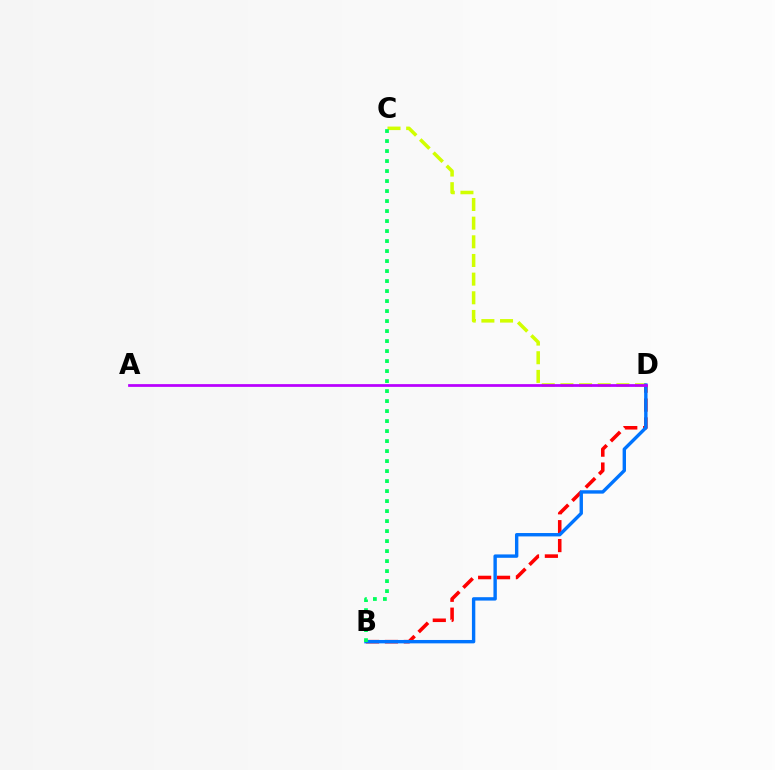{('C', 'D'): [{'color': '#d1ff00', 'line_style': 'dashed', 'thickness': 2.53}], ('B', 'D'): [{'color': '#ff0000', 'line_style': 'dashed', 'thickness': 2.57}, {'color': '#0074ff', 'line_style': 'solid', 'thickness': 2.44}], ('B', 'C'): [{'color': '#00ff5c', 'line_style': 'dotted', 'thickness': 2.72}], ('A', 'D'): [{'color': '#b900ff', 'line_style': 'solid', 'thickness': 1.98}]}